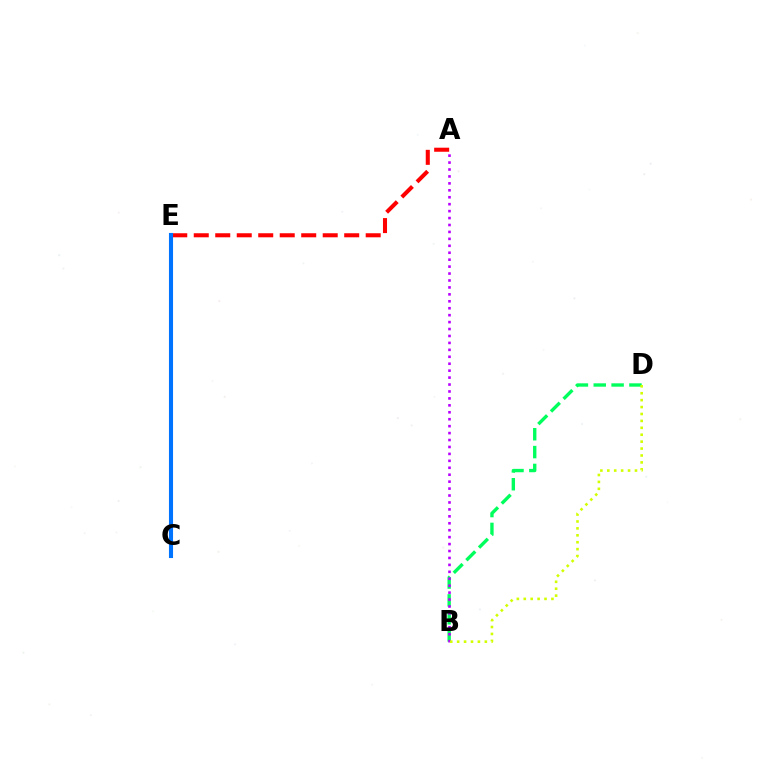{('A', 'E'): [{'color': '#ff0000', 'line_style': 'dashed', 'thickness': 2.92}], ('C', 'E'): [{'color': '#0074ff', 'line_style': 'solid', 'thickness': 2.94}], ('B', 'D'): [{'color': '#00ff5c', 'line_style': 'dashed', 'thickness': 2.42}, {'color': '#d1ff00', 'line_style': 'dotted', 'thickness': 1.88}], ('A', 'B'): [{'color': '#b900ff', 'line_style': 'dotted', 'thickness': 1.88}]}